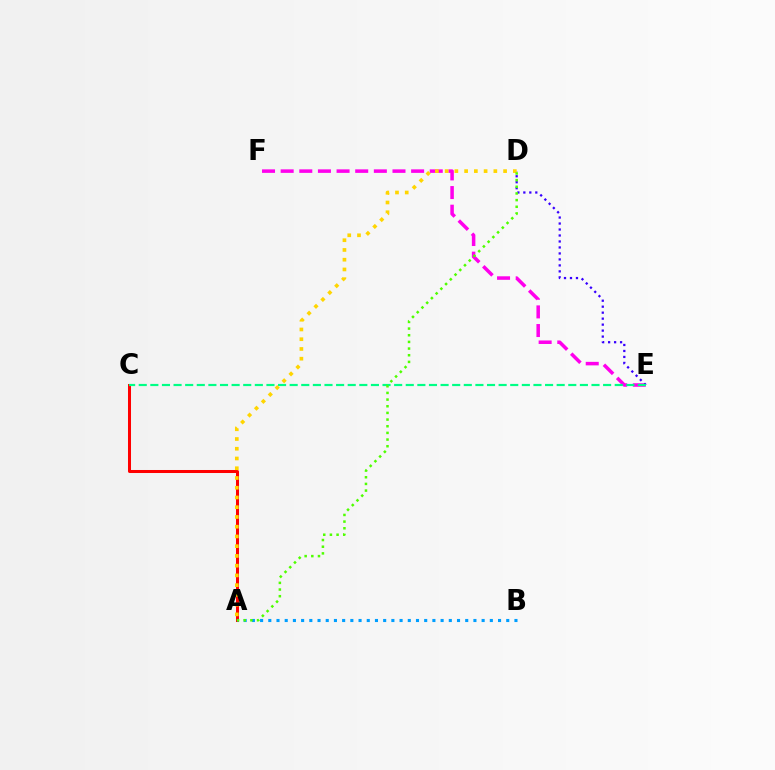{('A', 'C'): [{'color': '#ff0000', 'line_style': 'solid', 'thickness': 2.17}], ('E', 'F'): [{'color': '#ff00ed', 'line_style': 'dashed', 'thickness': 2.53}], ('D', 'E'): [{'color': '#3700ff', 'line_style': 'dotted', 'thickness': 1.63}], ('A', 'B'): [{'color': '#009eff', 'line_style': 'dotted', 'thickness': 2.23}], ('C', 'E'): [{'color': '#00ff86', 'line_style': 'dashed', 'thickness': 1.58}], ('A', 'D'): [{'color': '#ffd500', 'line_style': 'dotted', 'thickness': 2.65}, {'color': '#4fff00', 'line_style': 'dotted', 'thickness': 1.81}]}